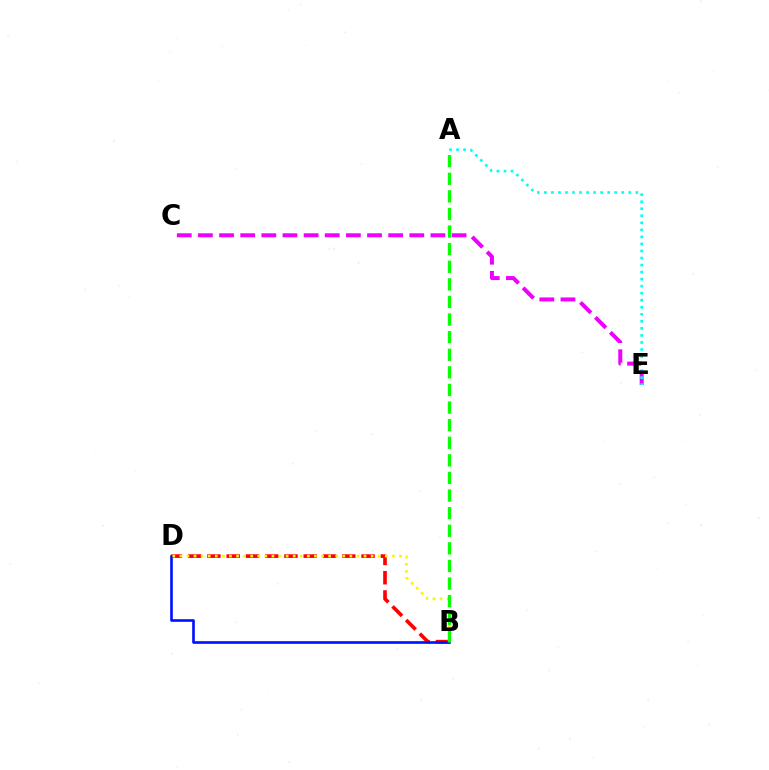{('C', 'E'): [{'color': '#ee00ff', 'line_style': 'dashed', 'thickness': 2.87}], ('B', 'D'): [{'color': '#ff0000', 'line_style': 'dashed', 'thickness': 2.62}, {'color': '#0010ff', 'line_style': 'solid', 'thickness': 1.89}, {'color': '#fcf500', 'line_style': 'dotted', 'thickness': 1.92}], ('A', 'E'): [{'color': '#00fff6', 'line_style': 'dotted', 'thickness': 1.91}], ('A', 'B'): [{'color': '#08ff00', 'line_style': 'dashed', 'thickness': 2.39}]}